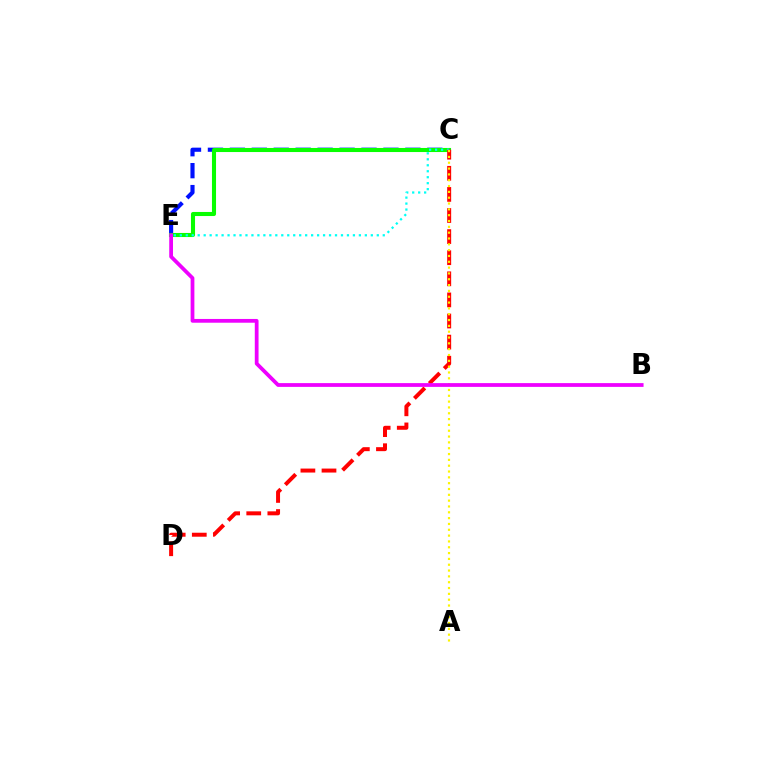{('C', 'E'): [{'color': '#0010ff', 'line_style': 'dashed', 'thickness': 2.98}, {'color': '#08ff00', 'line_style': 'solid', 'thickness': 2.94}, {'color': '#00fff6', 'line_style': 'dotted', 'thickness': 1.62}], ('C', 'D'): [{'color': '#ff0000', 'line_style': 'dashed', 'thickness': 2.87}], ('A', 'C'): [{'color': '#fcf500', 'line_style': 'dotted', 'thickness': 1.58}], ('B', 'E'): [{'color': '#ee00ff', 'line_style': 'solid', 'thickness': 2.71}]}